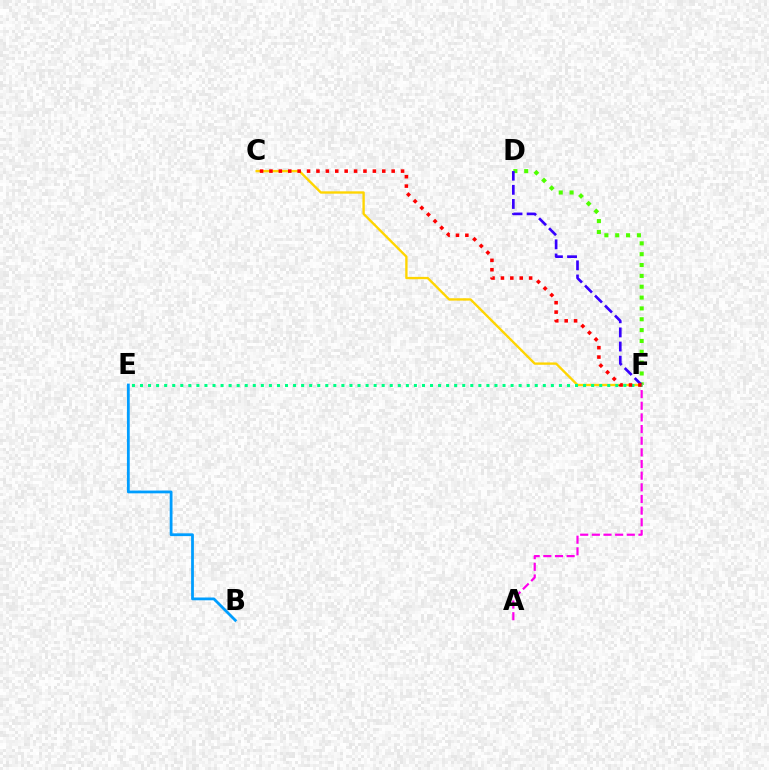{('A', 'F'): [{'color': '#ff00ed', 'line_style': 'dashed', 'thickness': 1.58}], ('D', 'F'): [{'color': '#4fff00', 'line_style': 'dotted', 'thickness': 2.95}, {'color': '#3700ff', 'line_style': 'dashed', 'thickness': 1.92}], ('C', 'F'): [{'color': '#ffd500', 'line_style': 'solid', 'thickness': 1.69}, {'color': '#ff0000', 'line_style': 'dotted', 'thickness': 2.55}], ('B', 'E'): [{'color': '#009eff', 'line_style': 'solid', 'thickness': 2.0}], ('E', 'F'): [{'color': '#00ff86', 'line_style': 'dotted', 'thickness': 2.19}]}